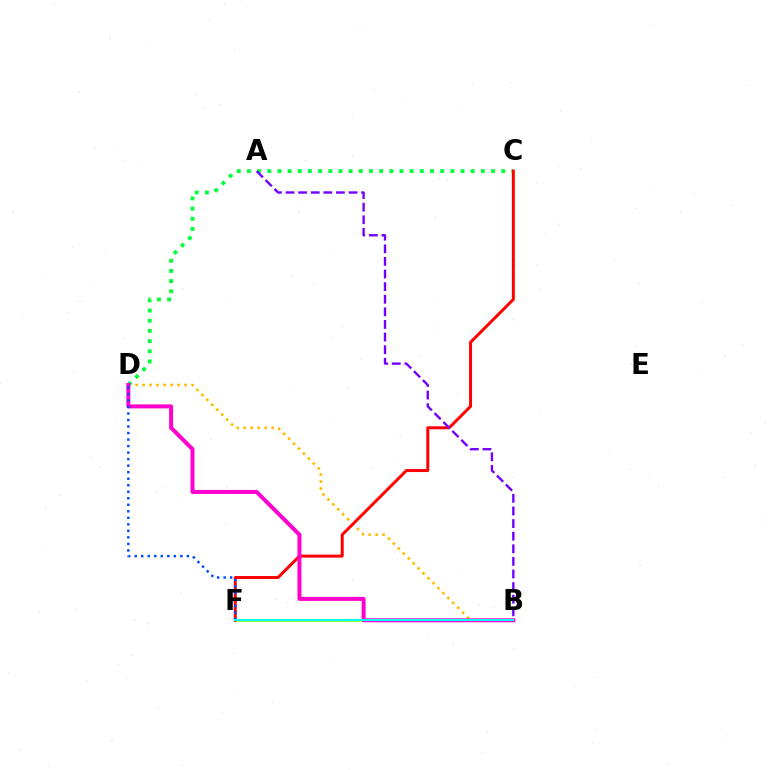{('B', 'F'): [{'color': '#84ff00', 'line_style': 'solid', 'thickness': 1.86}, {'color': '#00fff6', 'line_style': 'solid', 'thickness': 1.52}], ('B', 'D'): [{'color': '#ffbd00', 'line_style': 'dotted', 'thickness': 1.9}, {'color': '#ff00cf', 'line_style': 'solid', 'thickness': 2.87}], ('C', 'D'): [{'color': '#00ff39', 'line_style': 'dotted', 'thickness': 2.76}], ('C', 'F'): [{'color': '#ff0000', 'line_style': 'solid', 'thickness': 2.15}], ('A', 'B'): [{'color': '#7200ff', 'line_style': 'dashed', 'thickness': 1.71}], ('D', 'F'): [{'color': '#004bff', 'line_style': 'dotted', 'thickness': 1.77}]}